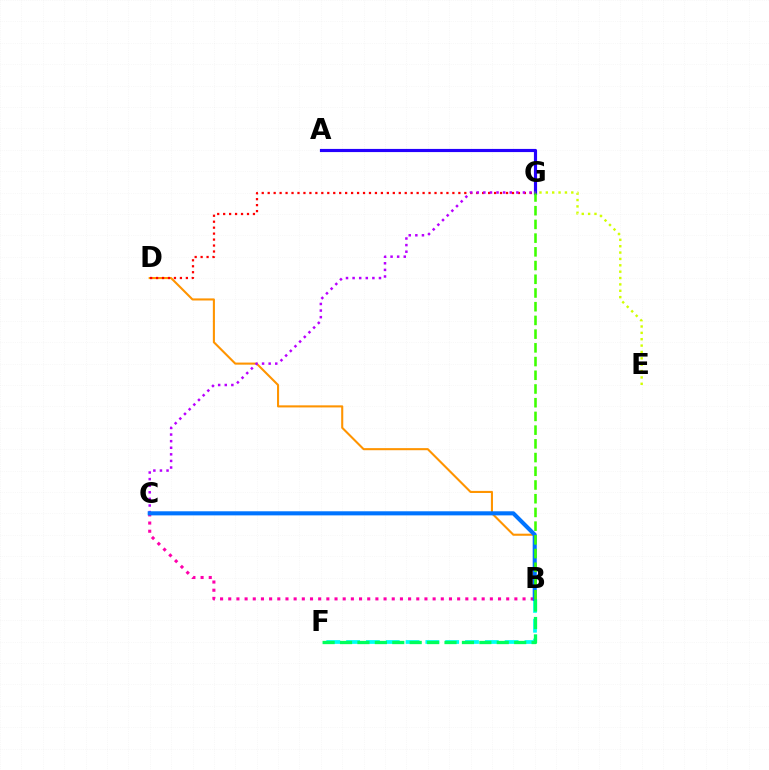{('B', 'F'): [{'color': '#00fff6', 'line_style': 'dashed', 'thickness': 2.69}, {'color': '#00ff5c', 'line_style': 'dashed', 'thickness': 2.37}], ('B', 'D'): [{'color': '#ff9400', 'line_style': 'solid', 'thickness': 1.5}], ('A', 'G'): [{'color': '#2500ff', 'line_style': 'solid', 'thickness': 2.27}], ('B', 'C'): [{'color': '#ff00ac', 'line_style': 'dotted', 'thickness': 2.22}, {'color': '#0074ff', 'line_style': 'solid', 'thickness': 2.94}], ('D', 'G'): [{'color': '#ff0000', 'line_style': 'dotted', 'thickness': 1.62}], ('C', 'G'): [{'color': '#b900ff', 'line_style': 'dotted', 'thickness': 1.79}], ('E', 'G'): [{'color': '#d1ff00', 'line_style': 'dotted', 'thickness': 1.73}], ('B', 'G'): [{'color': '#3dff00', 'line_style': 'dashed', 'thickness': 1.86}]}